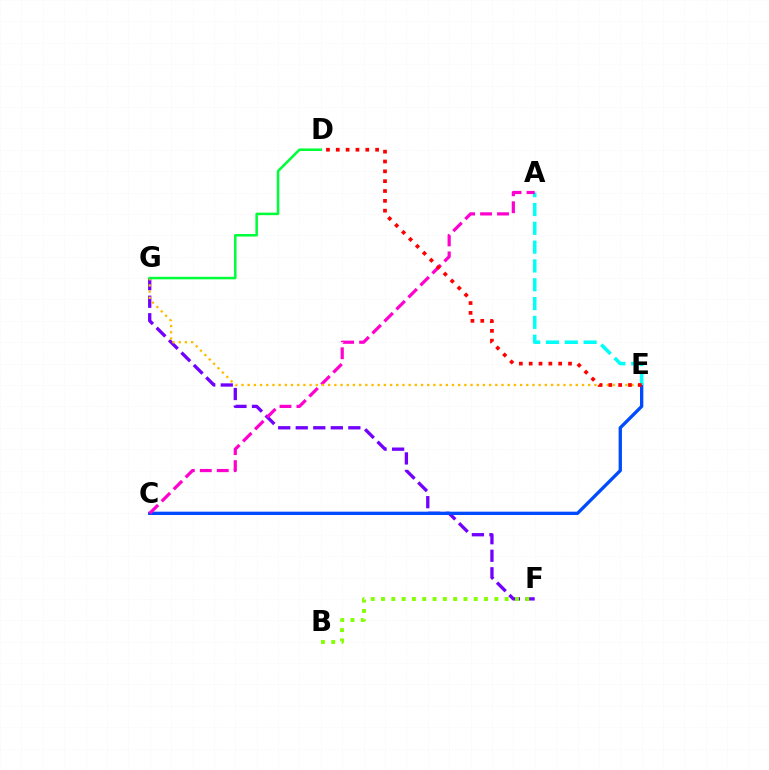{('F', 'G'): [{'color': '#7200ff', 'line_style': 'dashed', 'thickness': 2.38}], ('C', 'E'): [{'color': '#004bff', 'line_style': 'solid', 'thickness': 2.39}], ('A', 'E'): [{'color': '#00fff6', 'line_style': 'dashed', 'thickness': 2.56}], ('A', 'C'): [{'color': '#ff00cf', 'line_style': 'dashed', 'thickness': 2.3}], ('E', 'G'): [{'color': '#ffbd00', 'line_style': 'dotted', 'thickness': 1.68}], ('D', 'G'): [{'color': '#00ff39', 'line_style': 'solid', 'thickness': 1.83}], ('B', 'F'): [{'color': '#84ff00', 'line_style': 'dotted', 'thickness': 2.8}], ('D', 'E'): [{'color': '#ff0000', 'line_style': 'dotted', 'thickness': 2.67}]}